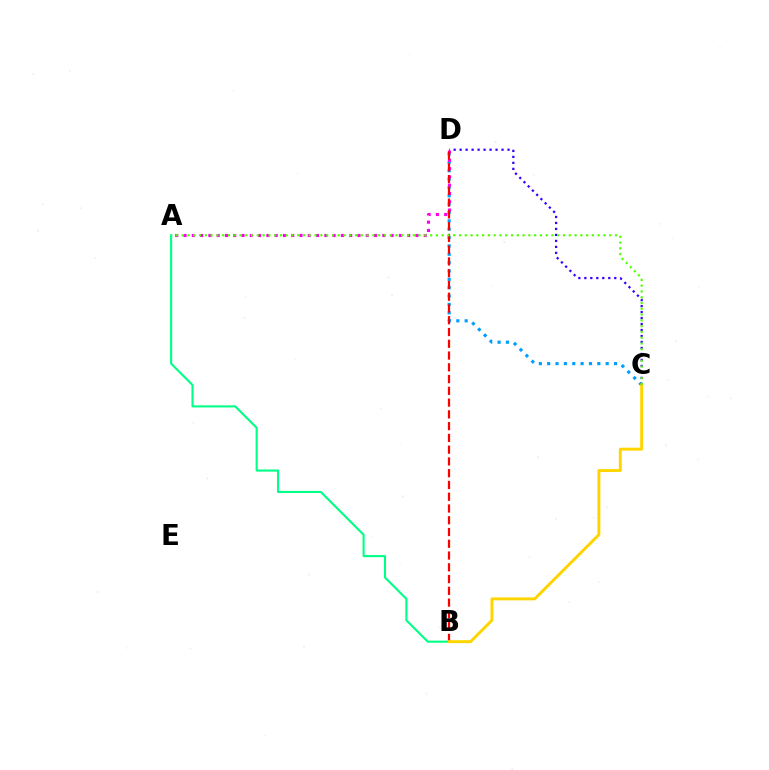{('C', 'D'): [{'color': '#009eff', 'line_style': 'dotted', 'thickness': 2.27}, {'color': '#3700ff', 'line_style': 'dotted', 'thickness': 1.63}], ('A', 'D'): [{'color': '#ff00ed', 'line_style': 'dotted', 'thickness': 2.25}], ('A', 'B'): [{'color': '#00ff86', 'line_style': 'solid', 'thickness': 1.52}], ('B', 'D'): [{'color': '#ff0000', 'line_style': 'dashed', 'thickness': 1.6}], ('B', 'C'): [{'color': '#ffd500', 'line_style': 'solid', 'thickness': 2.12}], ('A', 'C'): [{'color': '#4fff00', 'line_style': 'dotted', 'thickness': 1.57}]}